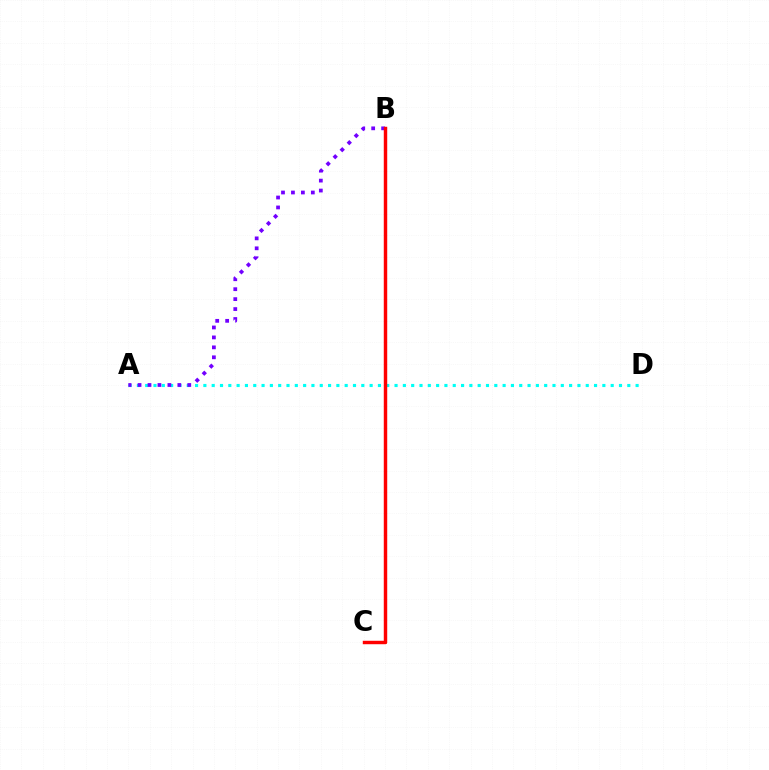{('B', 'C'): [{'color': '#84ff00', 'line_style': 'dashed', 'thickness': 2.14}, {'color': '#ff0000', 'line_style': 'solid', 'thickness': 2.48}], ('A', 'D'): [{'color': '#00fff6', 'line_style': 'dotted', 'thickness': 2.26}], ('A', 'B'): [{'color': '#7200ff', 'line_style': 'dotted', 'thickness': 2.7}]}